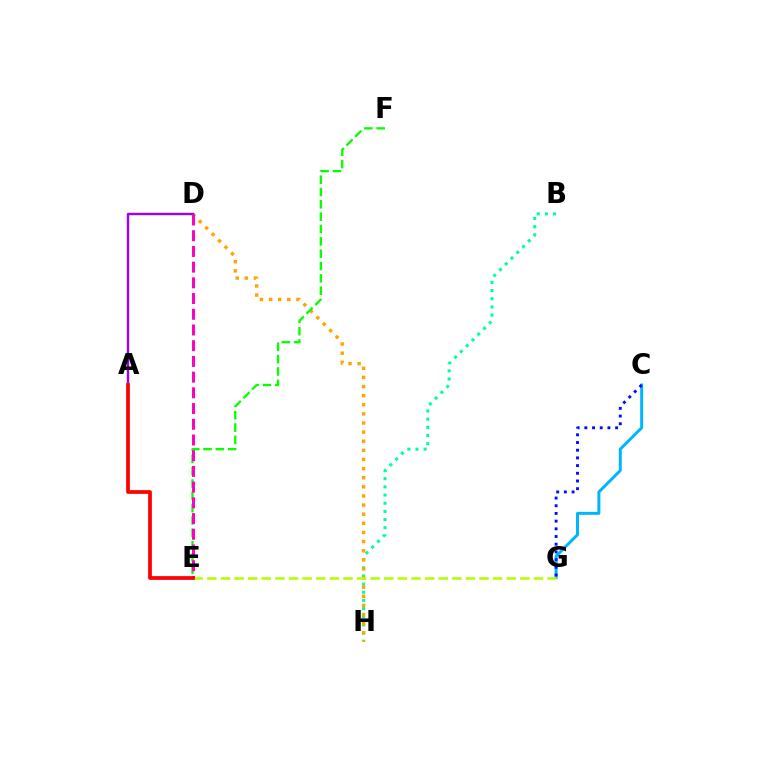{('C', 'G'): [{'color': '#00b5ff', 'line_style': 'solid', 'thickness': 2.14}, {'color': '#0010ff', 'line_style': 'dotted', 'thickness': 2.09}], ('B', 'H'): [{'color': '#00ff9d', 'line_style': 'dotted', 'thickness': 2.22}], ('D', 'H'): [{'color': '#ffa500', 'line_style': 'dotted', 'thickness': 2.48}], ('E', 'F'): [{'color': '#08ff00', 'line_style': 'dashed', 'thickness': 1.68}], ('E', 'G'): [{'color': '#b3ff00', 'line_style': 'dashed', 'thickness': 1.85}], ('A', 'D'): [{'color': '#9b00ff', 'line_style': 'solid', 'thickness': 1.73}], ('D', 'E'): [{'color': '#ff00bd', 'line_style': 'dashed', 'thickness': 2.13}], ('A', 'E'): [{'color': '#ff0000', 'line_style': 'solid', 'thickness': 2.68}]}